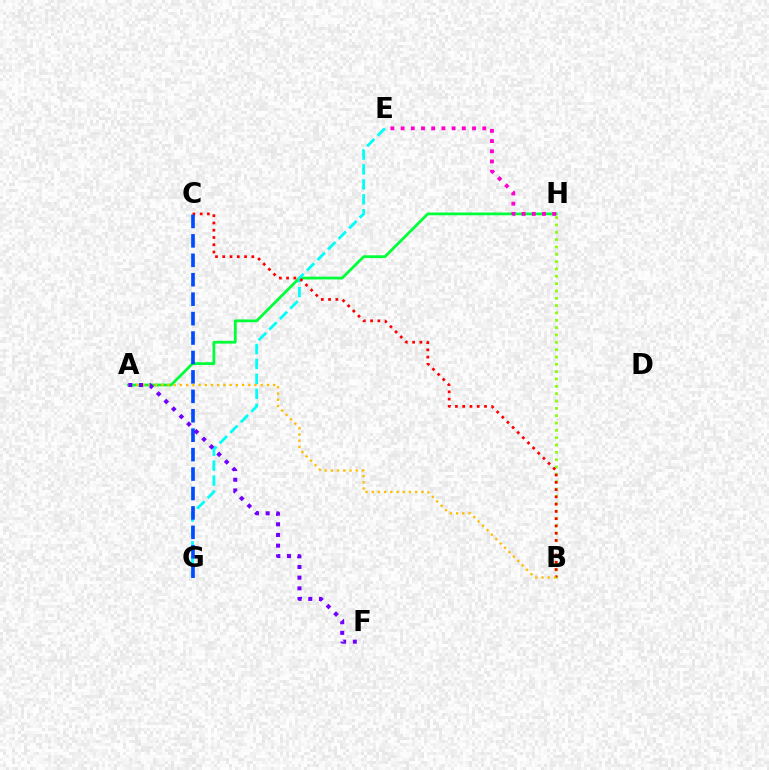{('A', 'H'): [{'color': '#00ff39', 'line_style': 'solid', 'thickness': 1.99}], ('E', 'G'): [{'color': '#00fff6', 'line_style': 'dashed', 'thickness': 2.03}], ('B', 'H'): [{'color': '#84ff00', 'line_style': 'dotted', 'thickness': 1.99}], ('B', 'C'): [{'color': '#ff0000', 'line_style': 'dotted', 'thickness': 1.97}], ('E', 'H'): [{'color': '#ff00cf', 'line_style': 'dotted', 'thickness': 2.77}], ('C', 'G'): [{'color': '#004bff', 'line_style': 'dashed', 'thickness': 2.64}], ('A', 'B'): [{'color': '#ffbd00', 'line_style': 'dotted', 'thickness': 1.69}], ('A', 'F'): [{'color': '#7200ff', 'line_style': 'dotted', 'thickness': 2.9}]}